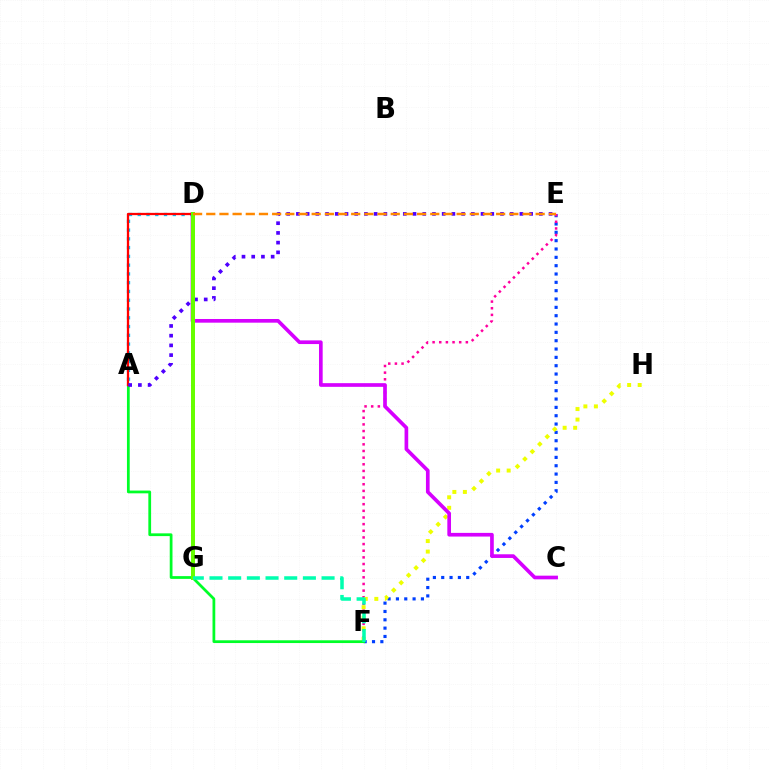{('E', 'F'): [{'color': '#003fff', 'line_style': 'dotted', 'thickness': 2.26}, {'color': '#ff00a0', 'line_style': 'dotted', 'thickness': 1.81}], ('A', 'D'): [{'color': '#00c7ff', 'line_style': 'dotted', 'thickness': 2.38}, {'color': '#ff0000', 'line_style': 'solid', 'thickness': 1.64}], ('F', 'H'): [{'color': '#eeff00', 'line_style': 'dotted', 'thickness': 2.86}], ('C', 'D'): [{'color': '#d600ff', 'line_style': 'solid', 'thickness': 2.64}], ('A', 'F'): [{'color': '#00ff27', 'line_style': 'solid', 'thickness': 1.98}], ('A', 'E'): [{'color': '#4f00ff', 'line_style': 'dotted', 'thickness': 2.64}], ('D', 'G'): [{'color': '#66ff00', 'line_style': 'solid', 'thickness': 2.87}], ('F', 'G'): [{'color': '#00ffaf', 'line_style': 'dashed', 'thickness': 2.54}], ('D', 'E'): [{'color': '#ff8800', 'line_style': 'dashed', 'thickness': 1.79}]}